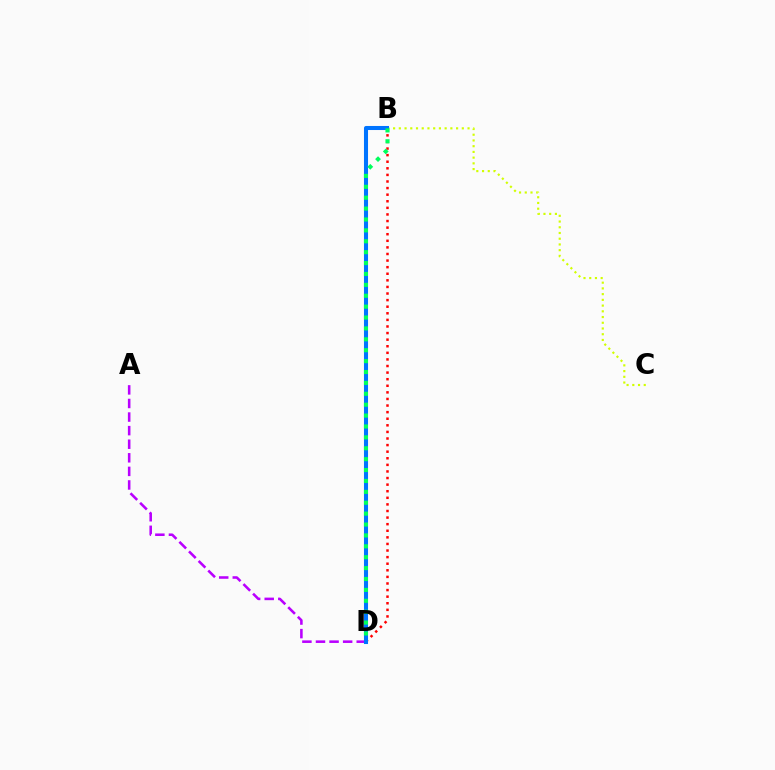{('A', 'D'): [{'color': '#b900ff', 'line_style': 'dashed', 'thickness': 1.84}], ('B', 'C'): [{'color': '#d1ff00', 'line_style': 'dotted', 'thickness': 1.56}], ('B', 'D'): [{'color': '#ff0000', 'line_style': 'dotted', 'thickness': 1.79}, {'color': '#0074ff', 'line_style': 'solid', 'thickness': 2.92}, {'color': '#00ff5c', 'line_style': 'dotted', 'thickness': 2.96}]}